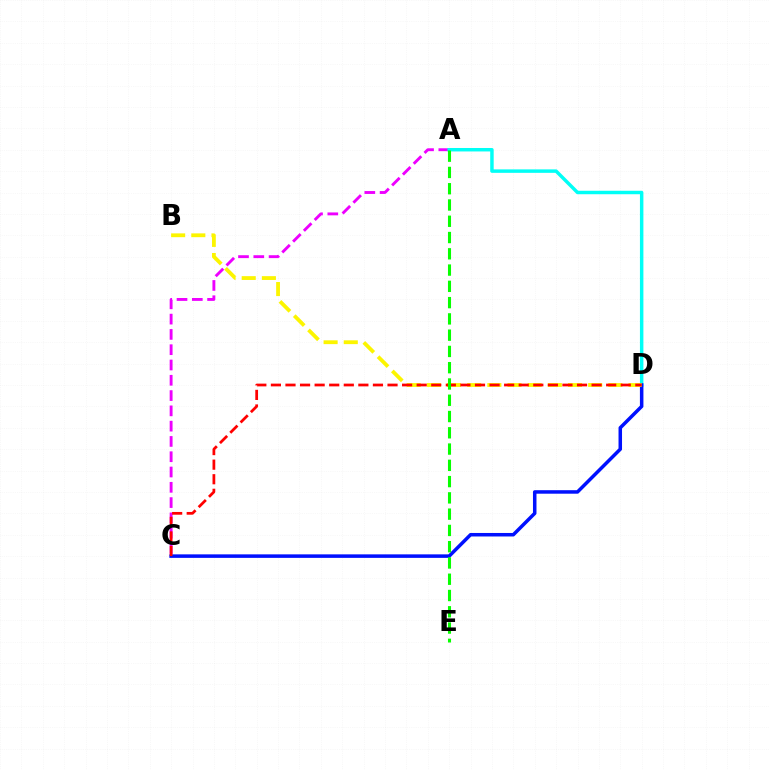{('A', 'C'): [{'color': '#ee00ff', 'line_style': 'dashed', 'thickness': 2.08}], ('A', 'D'): [{'color': '#00fff6', 'line_style': 'solid', 'thickness': 2.49}], ('C', 'D'): [{'color': '#0010ff', 'line_style': 'solid', 'thickness': 2.53}, {'color': '#ff0000', 'line_style': 'dashed', 'thickness': 1.98}], ('B', 'D'): [{'color': '#fcf500', 'line_style': 'dashed', 'thickness': 2.74}], ('A', 'E'): [{'color': '#08ff00', 'line_style': 'dashed', 'thickness': 2.21}]}